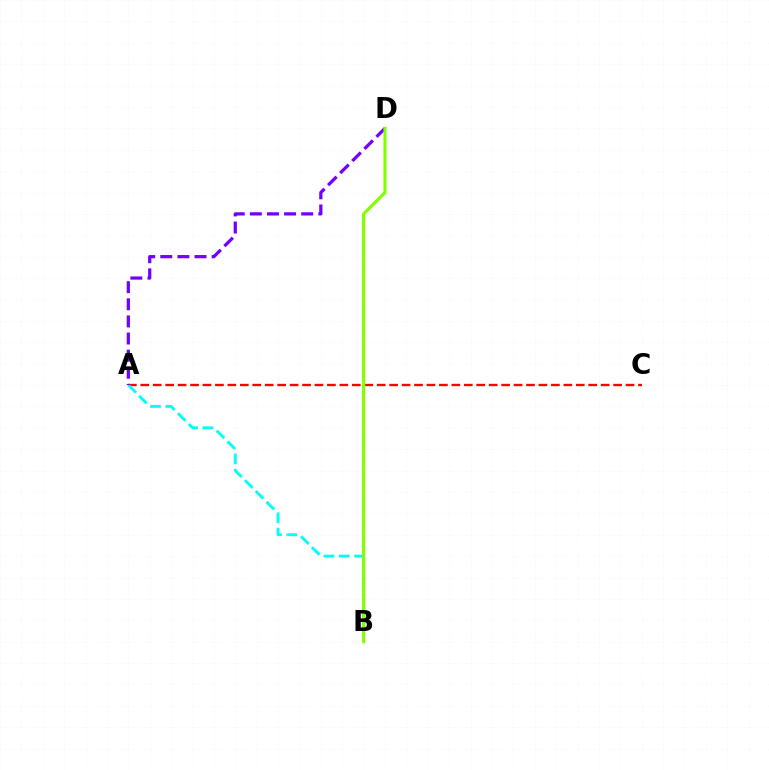{('A', 'C'): [{'color': '#ff0000', 'line_style': 'dashed', 'thickness': 1.69}], ('A', 'B'): [{'color': '#00fff6', 'line_style': 'dashed', 'thickness': 2.08}], ('A', 'D'): [{'color': '#7200ff', 'line_style': 'dashed', 'thickness': 2.33}], ('B', 'D'): [{'color': '#84ff00', 'line_style': 'solid', 'thickness': 2.27}]}